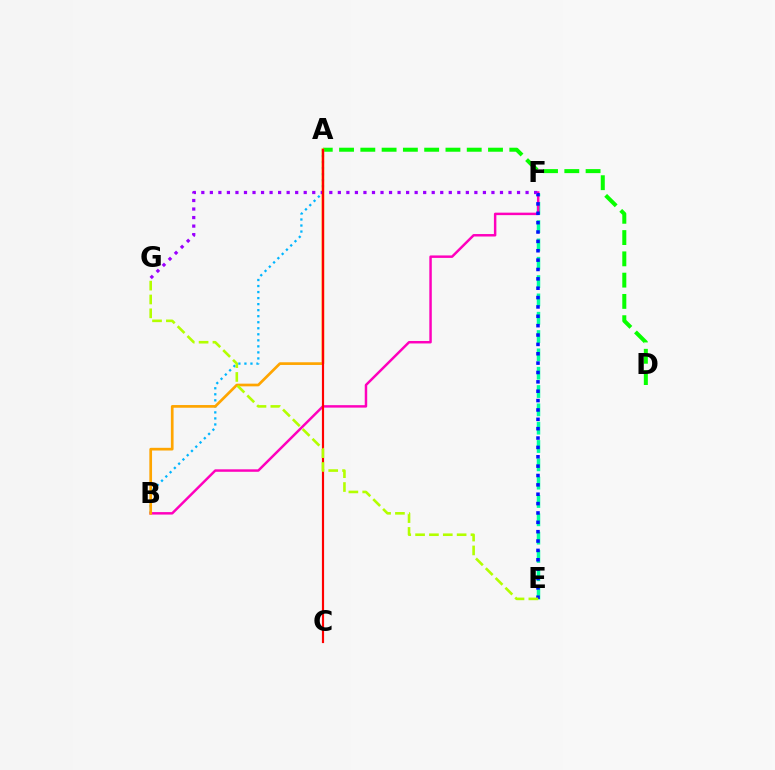{('A', 'B'): [{'color': '#00b5ff', 'line_style': 'dotted', 'thickness': 1.64}, {'color': '#ffa500', 'line_style': 'solid', 'thickness': 1.94}], ('E', 'F'): [{'color': '#00ff9d', 'line_style': 'dashed', 'thickness': 2.49}, {'color': '#0010ff', 'line_style': 'dotted', 'thickness': 2.54}], ('A', 'D'): [{'color': '#08ff00', 'line_style': 'dashed', 'thickness': 2.89}], ('B', 'F'): [{'color': '#ff00bd', 'line_style': 'solid', 'thickness': 1.78}], ('F', 'G'): [{'color': '#9b00ff', 'line_style': 'dotted', 'thickness': 2.32}], ('A', 'C'): [{'color': '#ff0000', 'line_style': 'solid', 'thickness': 1.56}], ('E', 'G'): [{'color': '#b3ff00', 'line_style': 'dashed', 'thickness': 1.88}]}